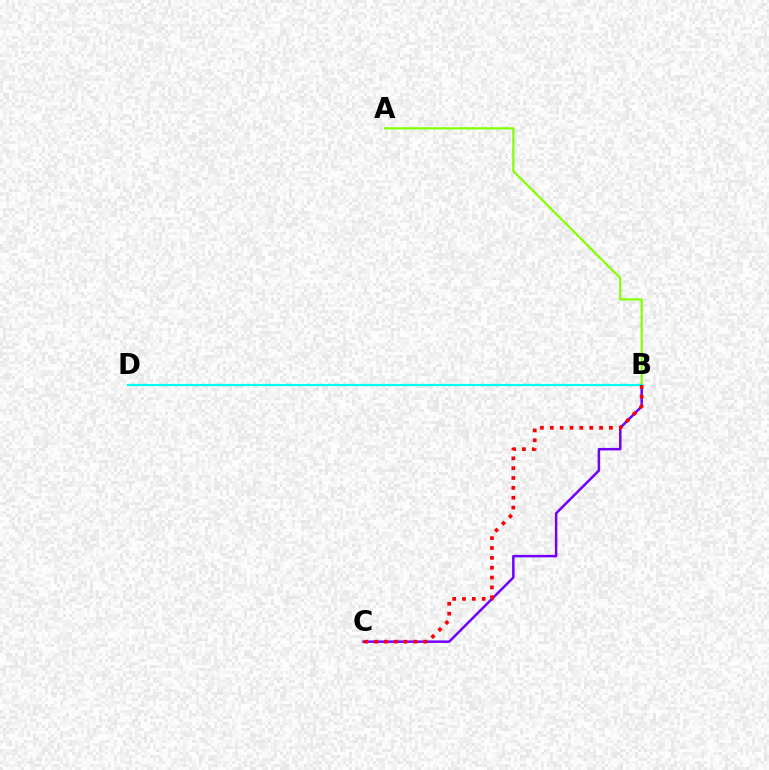{('B', 'C'): [{'color': '#7200ff', 'line_style': 'solid', 'thickness': 1.8}, {'color': '#ff0000', 'line_style': 'dotted', 'thickness': 2.68}], ('A', 'B'): [{'color': '#84ff00', 'line_style': 'solid', 'thickness': 1.57}], ('B', 'D'): [{'color': '#00fff6', 'line_style': 'solid', 'thickness': 1.57}]}